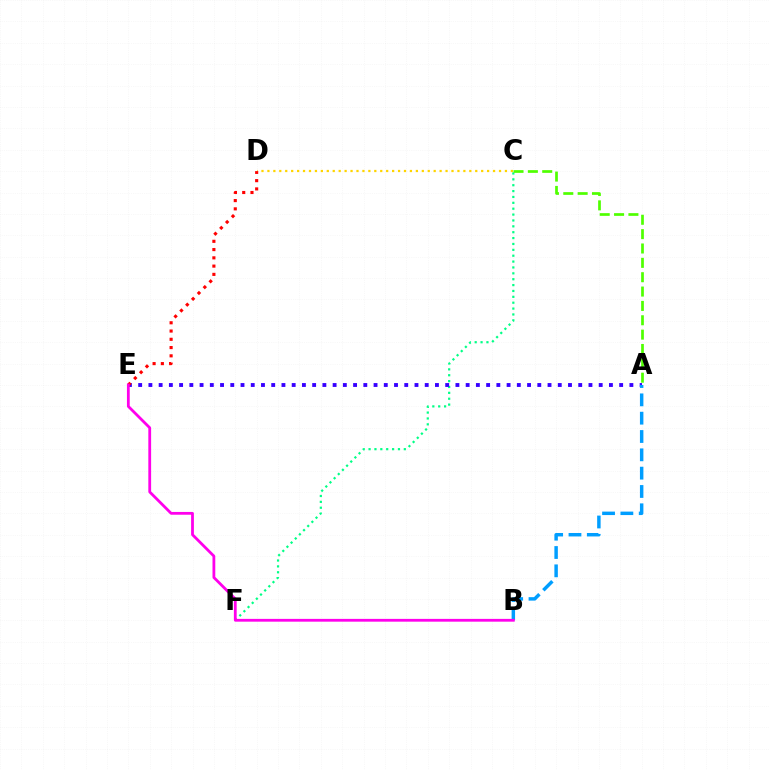{('C', 'F'): [{'color': '#00ff86', 'line_style': 'dotted', 'thickness': 1.6}], ('C', 'D'): [{'color': '#ffd500', 'line_style': 'dotted', 'thickness': 1.61}], ('A', 'C'): [{'color': '#4fff00', 'line_style': 'dashed', 'thickness': 1.95}], ('A', 'E'): [{'color': '#3700ff', 'line_style': 'dotted', 'thickness': 2.78}], ('D', 'E'): [{'color': '#ff0000', 'line_style': 'dotted', 'thickness': 2.25}], ('A', 'B'): [{'color': '#009eff', 'line_style': 'dashed', 'thickness': 2.49}], ('B', 'E'): [{'color': '#ff00ed', 'line_style': 'solid', 'thickness': 2.01}]}